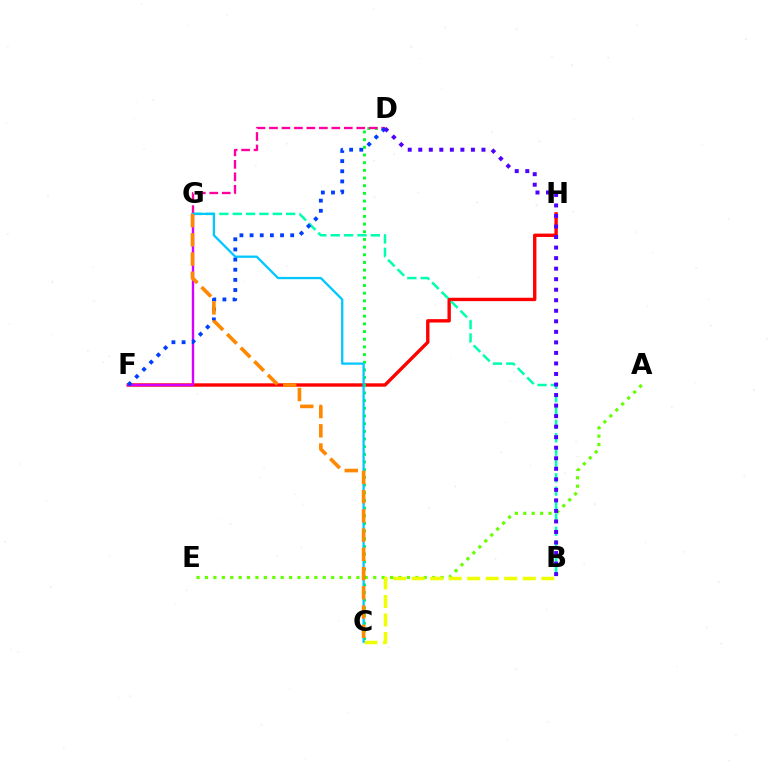{('A', 'E'): [{'color': '#66ff00', 'line_style': 'dotted', 'thickness': 2.29}], ('F', 'H'): [{'color': '#ff0000', 'line_style': 'solid', 'thickness': 2.44}], ('C', 'D'): [{'color': '#00ff27', 'line_style': 'dotted', 'thickness': 2.09}], ('B', 'G'): [{'color': '#00ffaf', 'line_style': 'dashed', 'thickness': 1.81}], ('B', 'C'): [{'color': '#eeff00', 'line_style': 'dashed', 'thickness': 2.52}], ('D', 'G'): [{'color': '#ff00a0', 'line_style': 'dashed', 'thickness': 1.69}], ('F', 'G'): [{'color': '#d600ff', 'line_style': 'solid', 'thickness': 1.72}], ('C', 'G'): [{'color': '#00c7ff', 'line_style': 'solid', 'thickness': 1.64}, {'color': '#ff8800', 'line_style': 'dashed', 'thickness': 2.61}], ('D', 'F'): [{'color': '#003fff', 'line_style': 'dotted', 'thickness': 2.76}], ('B', 'D'): [{'color': '#4f00ff', 'line_style': 'dotted', 'thickness': 2.86}]}